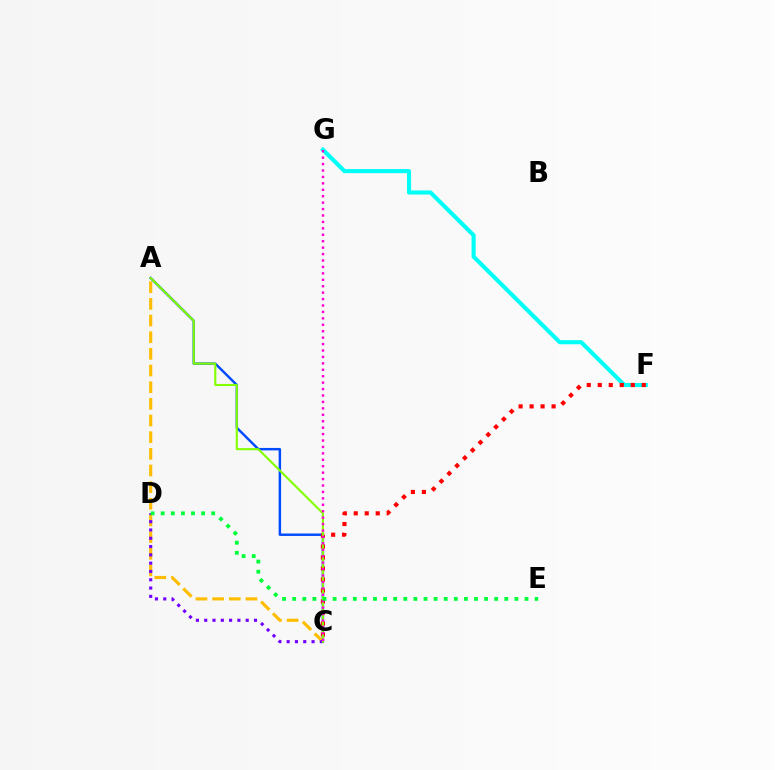{('A', 'C'): [{'color': '#004bff', 'line_style': 'solid', 'thickness': 1.76}, {'color': '#ffbd00', 'line_style': 'dashed', 'thickness': 2.26}, {'color': '#84ff00', 'line_style': 'solid', 'thickness': 1.52}], ('F', 'G'): [{'color': '#00fff6', 'line_style': 'solid', 'thickness': 2.96}], ('C', 'D'): [{'color': '#7200ff', 'line_style': 'dotted', 'thickness': 2.25}], ('C', 'F'): [{'color': '#ff0000', 'line_style': 'dotted', 'thickness': 2.99}], ('C', 'G'): [{'color': '#ff00cf', 'line_style': 'dotted', 'thickness': 1.75}], ('D', 'E'): [{'color': '#00ff39', 'line_style': 'dotted', 'thickness': 2.74}]}